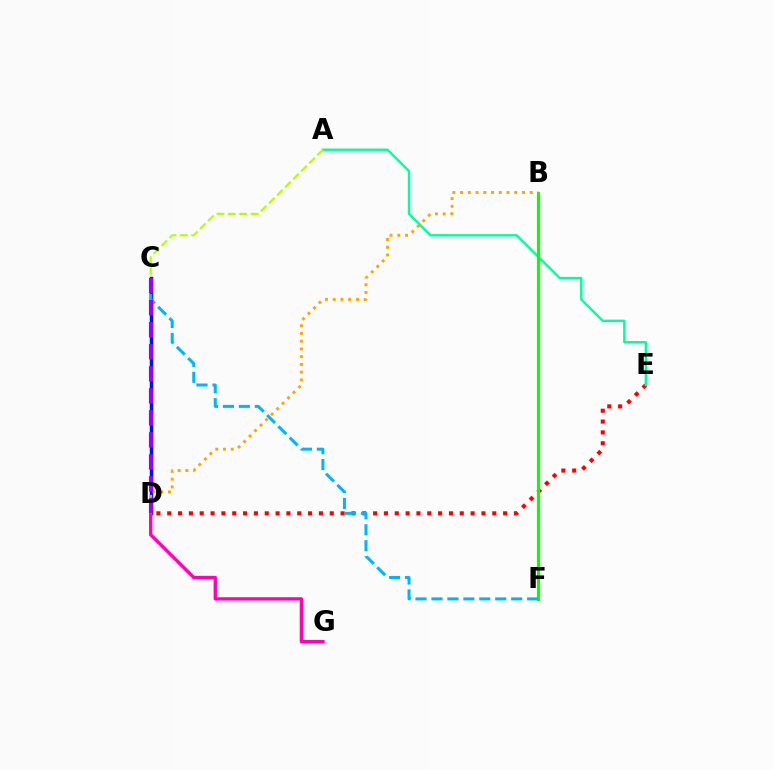{('C', 'D'): [{'color': '#0010ff', 'line_style': 'solid', 'thickness': 2.48}, {'color': '#9b00ff', 'line_style': 'dashed', 'thickness': 2.99}], ('D', 'E'): [{'color': '#ff0000', 'line_style': 'dotted', 'thickness': 2.94}], ('D', 'G'): [{'color': '#ff00bd', 'line_style': 'solid', 'thickness': 2.4}], ('A', 'E'): [{'color': '#00ff9d', 'line_style': 'solid', 'thickness': 1.72}], ('B', 'F'): [{'color': '#08ff00', 'line_style': 'solid', 'thickness': 2.29}], ('C', 'F'): [{'color': '#00b5ff', 'line_style': 'dashed', 'thickness': 2.17}], ('B', 'D'): [{'color': '#ffa500', 'line_style': 'dotted', 'thickness': 2.1}], ('A', 'C'): [{'color': '#b3ff00', 'line_style': 'dashed', 'thickness': 1.54}]}